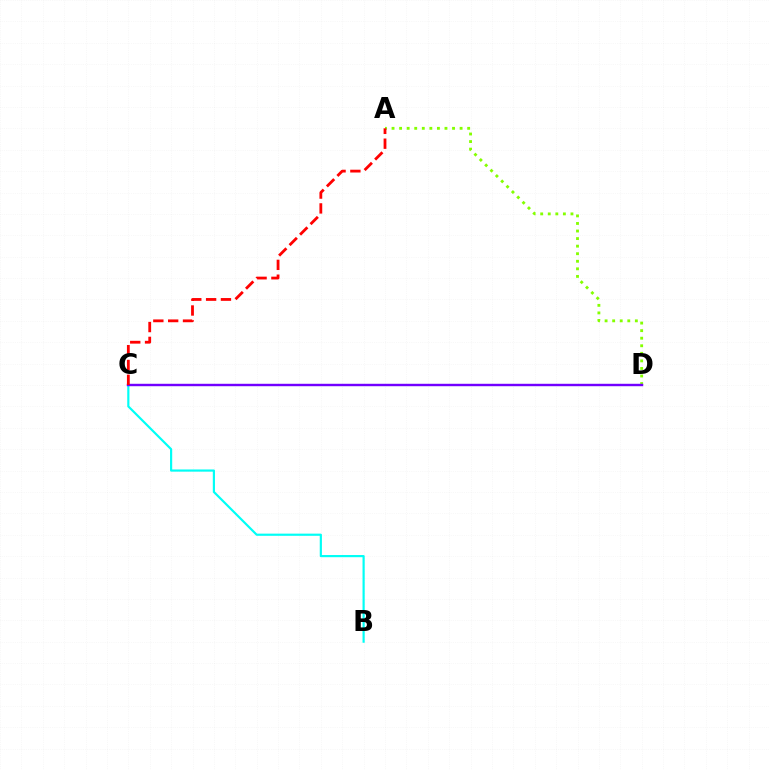{('A', 'D'): [{'color': '#84ff00', 'line_style': 'dotted', 'thickness': 2.05}], ('B', 'C'): [{'color': '#00fff6', 'line_style': 'solid', 'thickness': 1.57}], ('C', 'D'): [{'color': '#7200ff', 'line_style': 'solid', 'thickness': 1.74}], ('A', 'C'): [{'color': '#ff0000', 'line_style': 'dashed', 'thickness': 2.02}]}